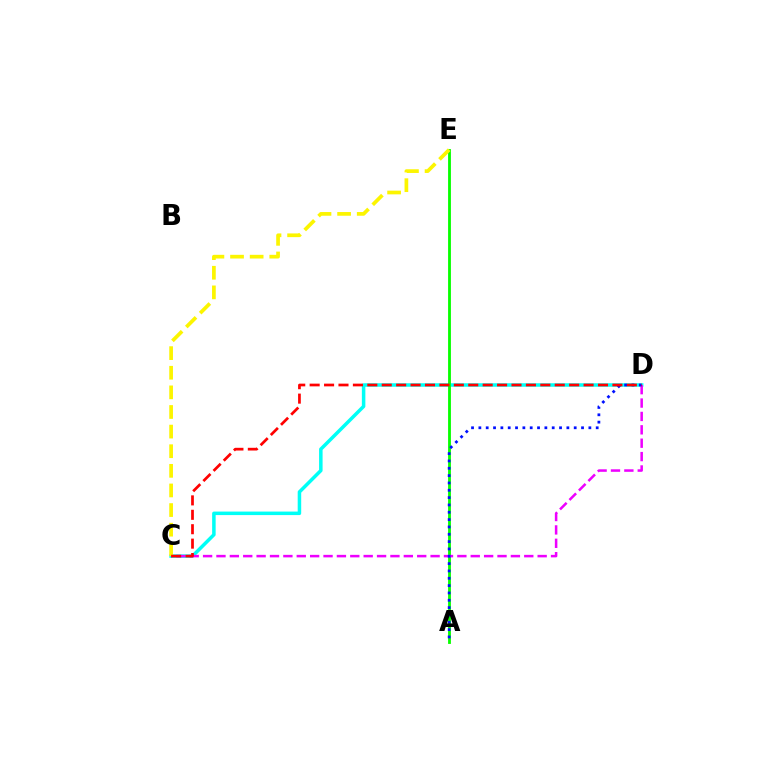{('C', 'D'): [{'color': '#00fff6', 'line_style': 'solid', 'thickness': 2.53}, {'color': '#ee00ff', 'line_style': 'dashed', 'thickness': 1.82}, {'color': '#ff0000', 'line_style': 'dashed', 'thickness': 1.96}], ('A', 'E'): [{'color': '#08ff00', 'line_style': 'solid', 'thickness': 2.04}], ('A', 'D'): [{'color': '#0010ff', 'line_style': 'dotted', 'thickness': 1.99}], ('C', 'E'): [{'color': '#fcf500', 'line_style': 'dashed', 'thickness': 2.67}]}